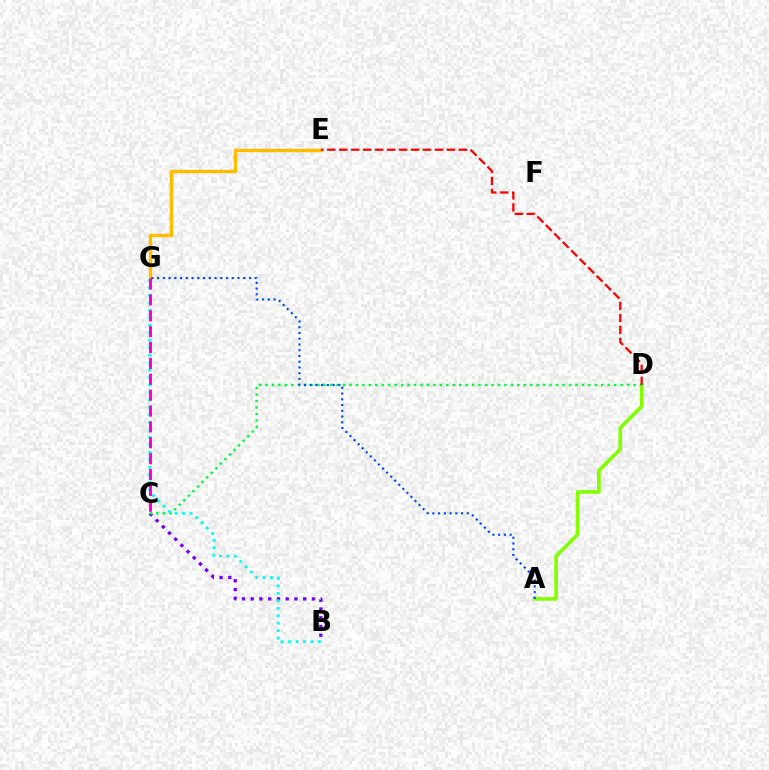{('B', 'C'): [{'color': '#7200ff', 'line_style': 'dotted', 'thickness': 2.38}], ('A', 'D'): [{'color': '#84ff00', 'line_style': 'solid', 'thickness': 2.64}], ('C', 'D'): [{'color': '#00ff39', 'line_style': 'dotted', 'thickness': 1.75}], ('E', 'G'): [{'color': '#ffbd00', 'line_style': 'solid', 'thickness': 2.47}], ('D', 'E'): [{'color': '#ff0000', 'line_style': 'dashed', 'thickness': 1.62}], ('B', 'G'): [{'color': '#00fff6', 'line_style': 'dotted', 'thickness': 2.03}], ('C', 'G'): [{'color': '#ff00cf', 'line_style': 'dashed', 'thickness': 2.16}], ('A', 'G'): [{'color': '#004bff', 'line_style': 'dotted', 'thickness': 1.56}]}